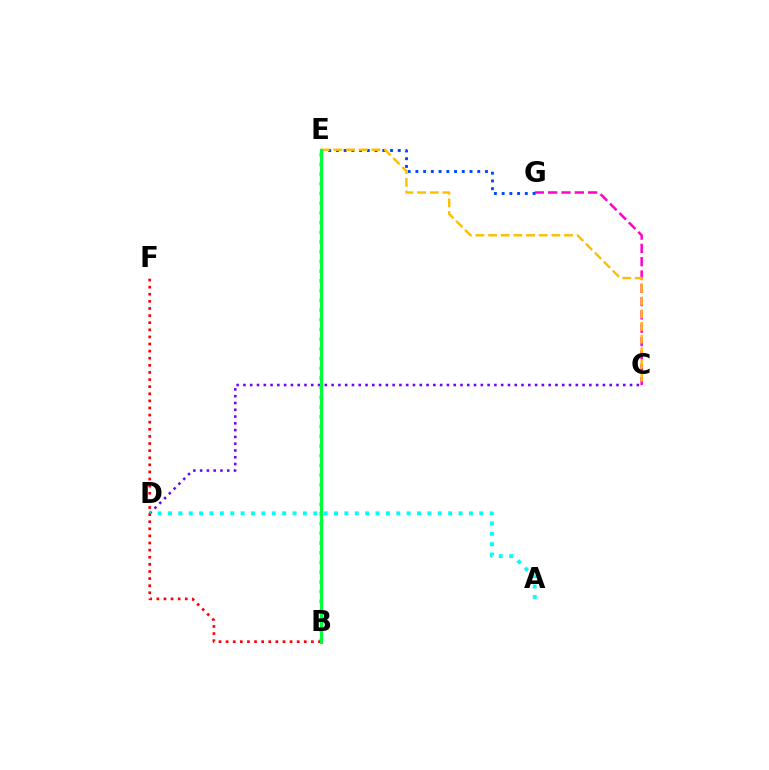{('C', 'D'): [{'color': '#7200ff', 'line_style': 'dotted', 'thickness': 1.84}], ('C', 'G'): [{'color': '#ff00cf', 'line_style': 'dashed', 'thickness': 1.81}], ('E', 'G'): [{'color': '#004bff', 'line_style': 'dotted', 'thickness': 2.1}], ('C', 'E'): [{'color': '#ffbd00', 'line_style': 'dashed', 'thickness': 1.72}], ('B', 'E'): [{'color': '#84ff00', 'line_style': 'dotted', 'thickness': 2.64}, {'color': '#00ff39', 'line_style': 'solid', 'thickness': 2.25}], ('A', 'D'): [{'color': '#00fff6', 'line_style': 'dotted', 'thickness': 2.82}], ('B', 'F'): [{'color': '#ff0000', 'line_style': 'dotted', 'thickness': 1.93}]}